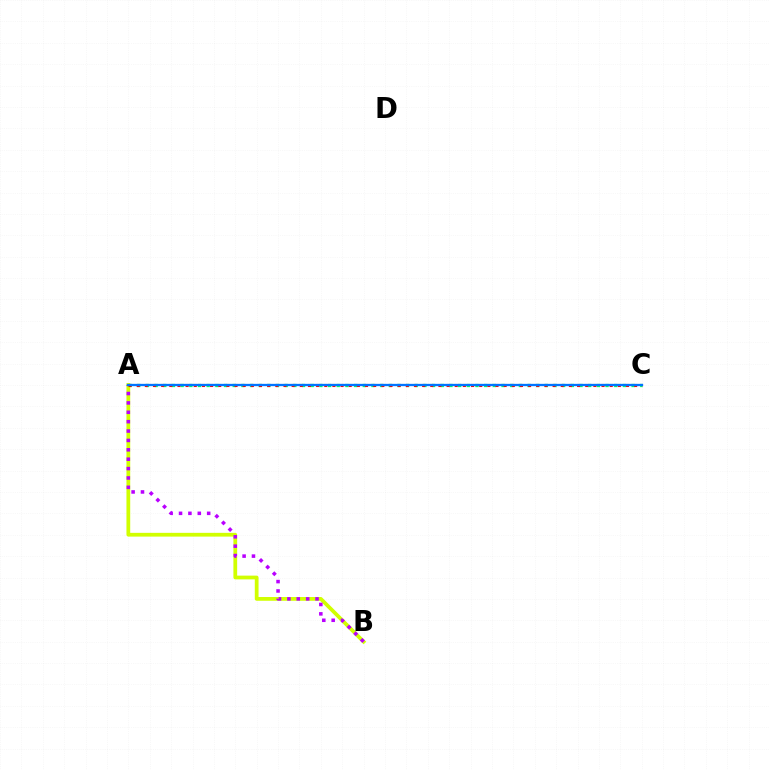{('A', 'C'): [{'color': '#00ff5c', 'line_style': 'dotted', 'thickness': 2.36}, {'color': '#ff0000', 'line_style': 'dotted', 'thickness': 2.22}, {'color': '#0074ff', 'line_style': 'solid', 'thickness': 1.66}], ('A', 'B'): [{'color': '#d1ff00', 'line_style': 'solid', 'thickness': 2.71}, {'color': '#b900ff', 'line_style': 'dotted', 'thickness': 2.55}]}